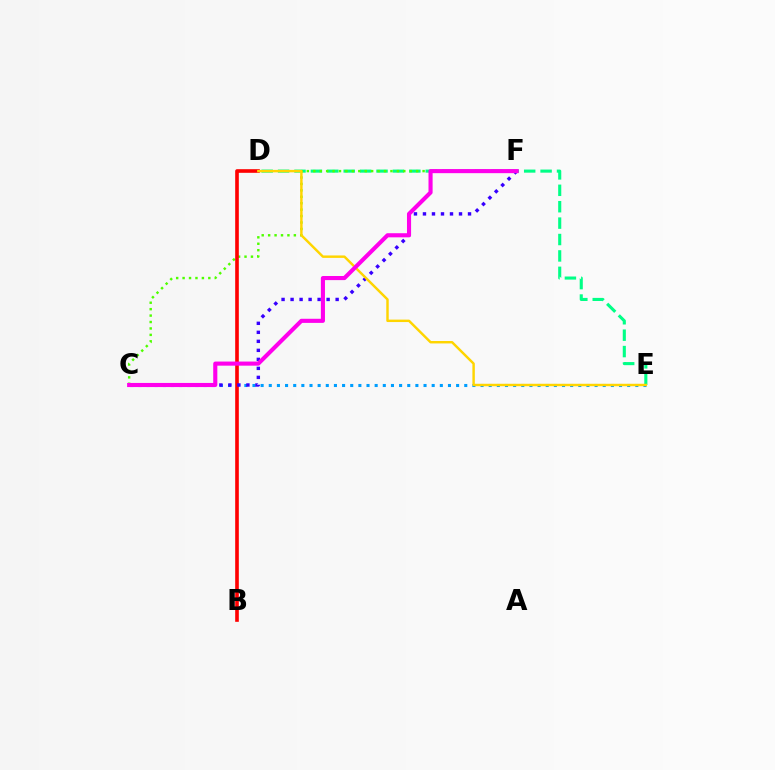{('D', 'E'): [{'color': '#00ff86', 'line_style': 'dashed', 'thickness': 2.23}, {'color': '#ffd500', 'line_style': 'solid', 'thickness': 1.76}], ('C', 'F'): [{'color': '#4fff00', 'line_style': 'dotted', 'thickness': 1.75}, {'color': '#3700ff', 'line_style': 'dotted', 'thickness': 2.45}, {'color': '#ff00ed', 'line_style': 'solid', 'thickness': 2.96}], ('C', 'E'): [{'color': '#009eff', 'line_style': 'dotted', 'thickness': 2.21}], ('B', 'D'): [{'color': '#ff0000', 'line_style': 'solid', 'thickness': 2.62}]}